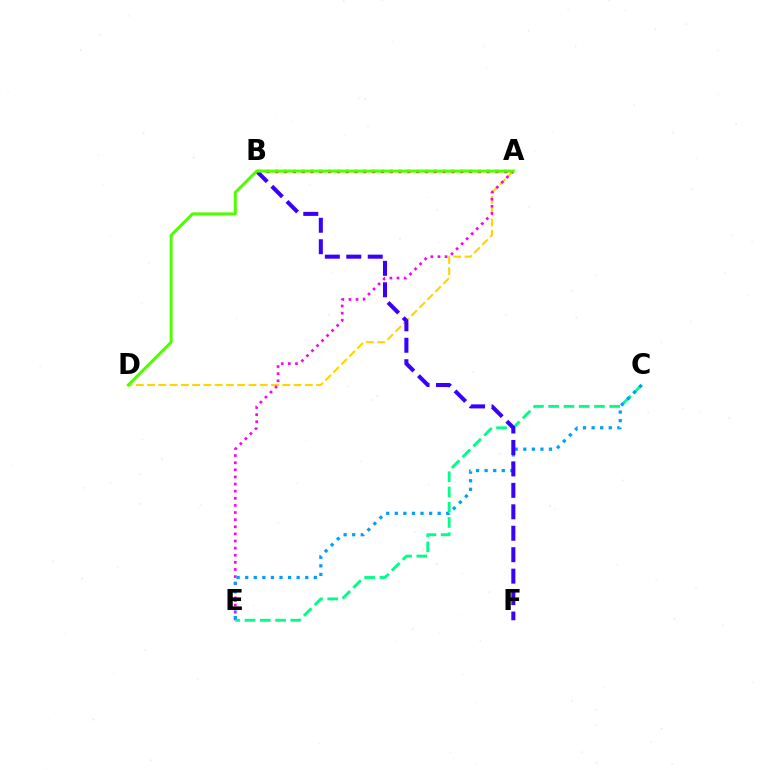{('A', 'B'): [{'color': '#ff0000', 'line_style': 'dotted', 'thickness': 2.39}], ('A', 'D'): [{'color': '#ffd500', 'line_style': 'dashed', 'thickness': 1.53}, {'color': '#4fff00', 'line_style': 'solid', 'thickness': 2.16}], ('A', 'E'): [{'color': '#ff00ed', 'line_style': 'dotted', 'thickness': 1.93}], ('C', 'E'): [{'color': '#00ff86', 'line_style': 'dashed', 'thickness': 2.07}, {'color': '#009eff', 'line_style': 'dotted', 'thickness': 2.33}], ('B', 'F'): [{'color': '#3700ff', 'line_style': 'dashed', 'thickness': 2.91}]}